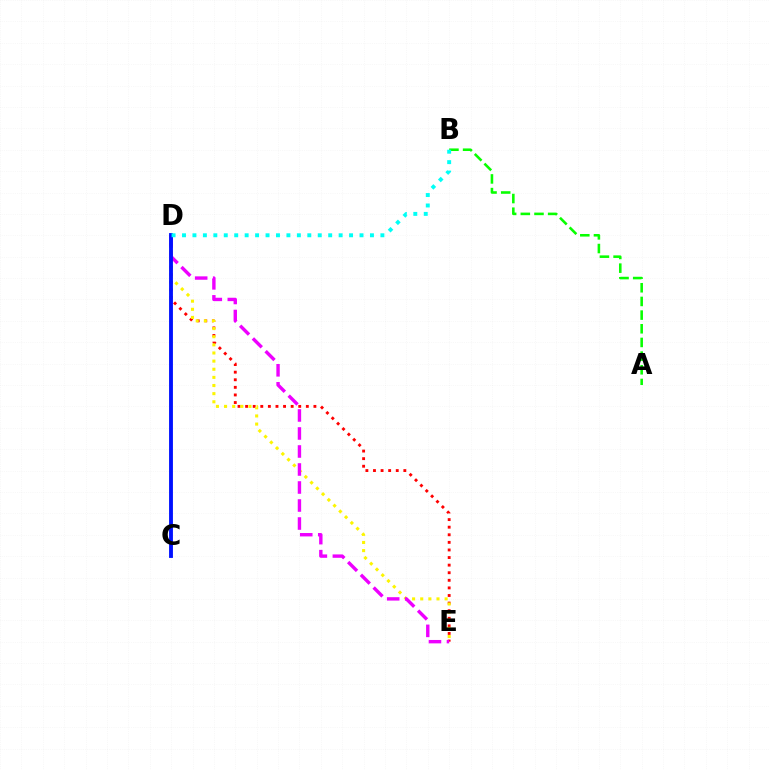{('D', 'E'): [{'color': '#ff0000', 'line_style': 'dotted', 'thickness': 2.06}, {'color': '#fcf500', 'line_style': 'dotted', 'thickness': 2.21}, {'color': '#ee00ff', 'line_style': 'dashed', 'thickness': 2.45}], ('A', 'B'): [{'color': '#08ff00', 'line_style': 'dashed', 'thickness': 1.86}], ('C', 'D'): [{'color': '#0010ff', 'line_style': 'solid', 'thickness': 2.78}], ('B', 'D'): [{'color': '#00fff6', 'line_style': 'dotted', 'thickness': 2.84}]}